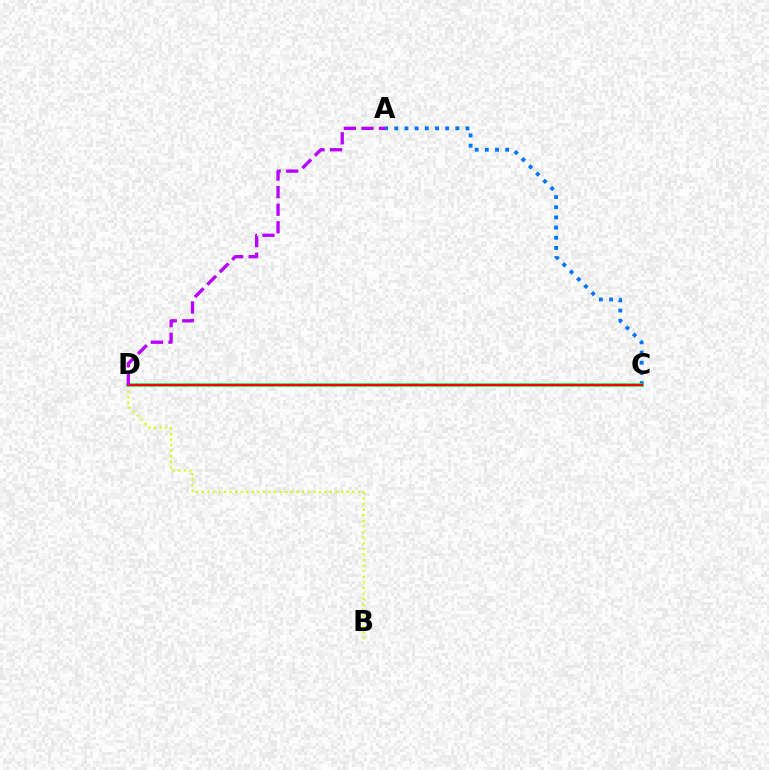{('A', 'C'): [{'color': '#0074ff', 'line_style': 'dotted', 'thickness': 2.76}], ('B', 'D'): [{'color': '#d1ff00', 'line_style': 'dotted', 'thickness': 1.52}], ('C', 'D'): [{'color': '#00ff5c', 'line_style': 'solid', 'thickness': 2.53}, {'color': '#ff0000', 'line_style': 'solid', 'thickness': 1.62}], ('A', 'D'): [{'color': '#b900ff', 'line_style': 'dashed', 'thickness': 2.39}]}